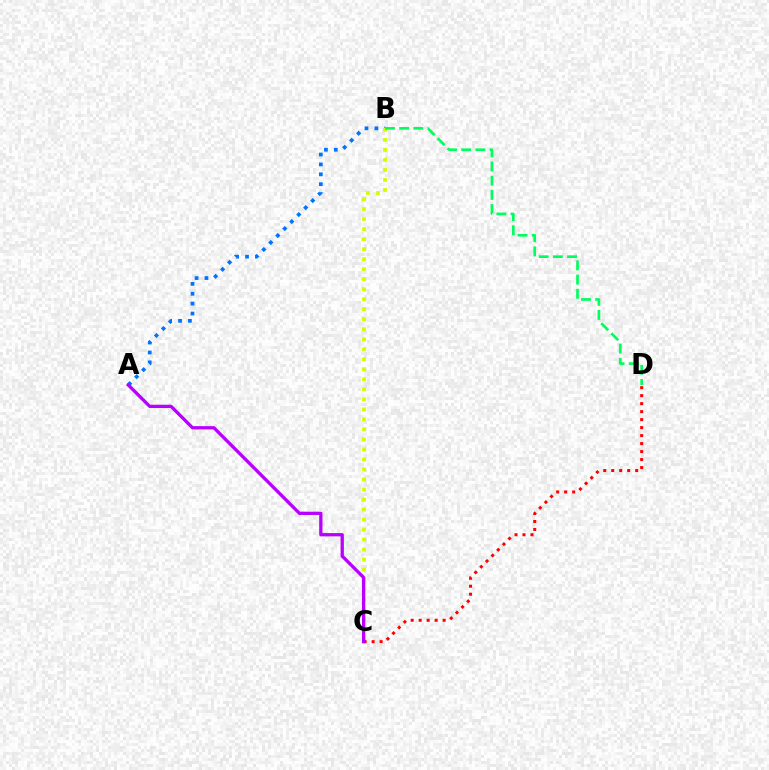{('A', 'B'): [{'color': '#0074ff', 'line_style': 'dotted', 'thickness': 2.69}], ('B', 'C'): [{'color': '#d1ff00', 'line_style': 'dotted', 'thickness': 2.72}], ('C', 'D'): [{'color': '#ff0000', 'line_style': 'dotted', 'thickness': 2.17}], ('A', 'C'): [{'color': '#b900ff', 'line_style': 'solid', 'thickness': 2.37}], ('B', 'D'): [{'color': '#00ff5c', 'line_style': 'dashed', 'thickness': 1.93}]}